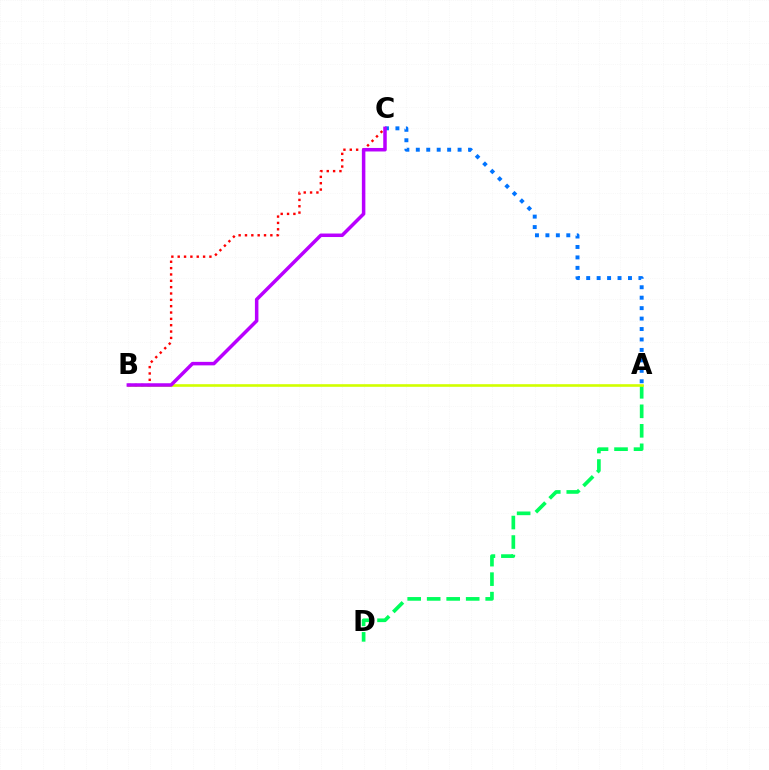{('A', 'C'): [{'color': '#0074ff', 'line_style': 'dotted', 'thickness': 2.84}], ('A', 'D'): [{'color': '#00ff5c', 'line_style': 'dashed', 'thickness': 2.65}], ('A', 'B'): [{'color': '#d1ff00', 'line_style': 'solid', 'thickness': 1.89}], ('B', 'C'): [{'color': '#ff0000', 'line_style': 'dotted', 'thickness': 1.72}, {'color': '#b900ff', 'line_style': 'solid', 'thickness': 2.52}]}